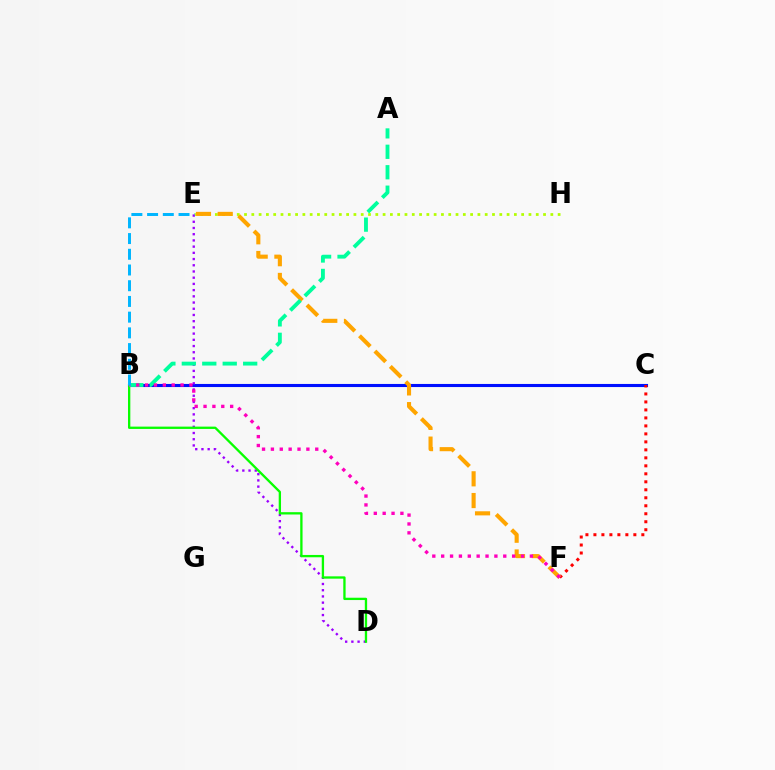{('B', 'C'): [{'color': '#0010ff', 'line_style': 'solid', 'thickness': 2.23}], ('C', 'F'): [{'color': '#ff0000', 'line_style': 'dotted', 'thickness': 2.17}], ('E', 'H'): [{'color': '#b3ff00', 'line_style': 'dotted', 'thickness': 1.98}], ('E', 'F'): [{'color': '#ffa500', 'line_style': 'dashed', 'thickness': 2.95}], ('D', 'E'): [{'color': '#9b00ff', 'line_style': 'dotted', 'thickness': 1.69}], ('B', 'D'): [{'color': '#08ff00', 'line_style': 'solid', 'thickness': 1.67}], ('A', 'B'): [{'color': '#00ff9d', 'line_style': 'dashed', 'thickness': 2.78}], ('B', 'F'): [{'color': '#ff00bd', 'line_style': 'dotted', 'thickness': 2.41}], ('B', 'E'): [{'color': '#00b5ff', 'line_style': 'dashed', 'thickness': 2.14}]}